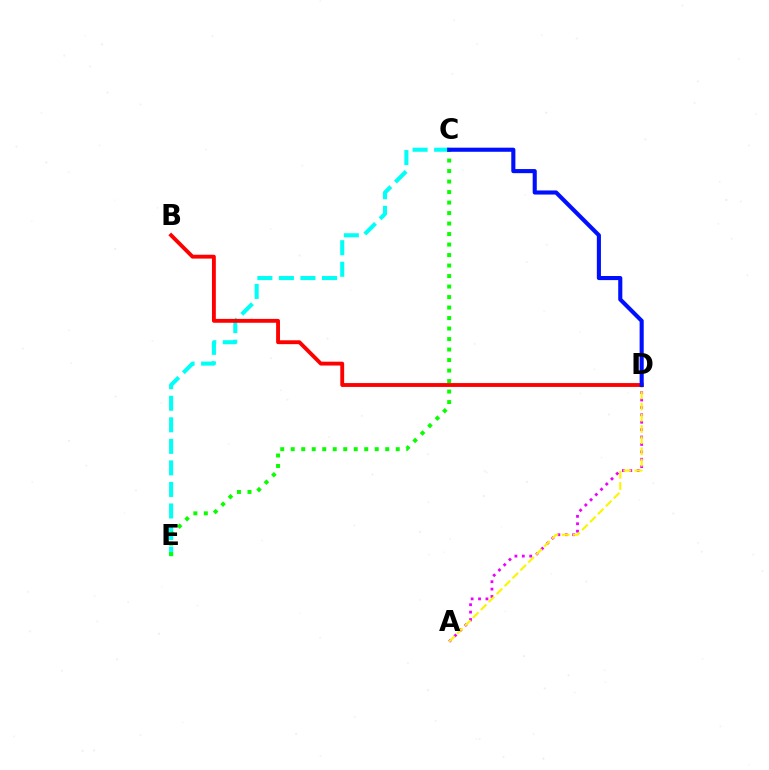{('A', 'D'): [{'color': '#ee00ff', 'line_style': 'dotted', 'thickness': 2.01}, {'color': '#fcf500', 'line_style': 'dashed', 'thickness': 1.52}], ('C', 'E'): [{'color': '#00fff6', 'line_style': 'dashed', 'thickness': 2.93}, {'color': '#08ff00', 'line_style': 'dotted', 'thickness': 2.85}], ('B', 'D'): [{'color': '#ff0000', 'line_style': 'solid', 'thickness': 2.78}], ('C', 'D'): [{'color': '#0010ff', 'line_style': 'solid', 'thickness': 2.95}]}